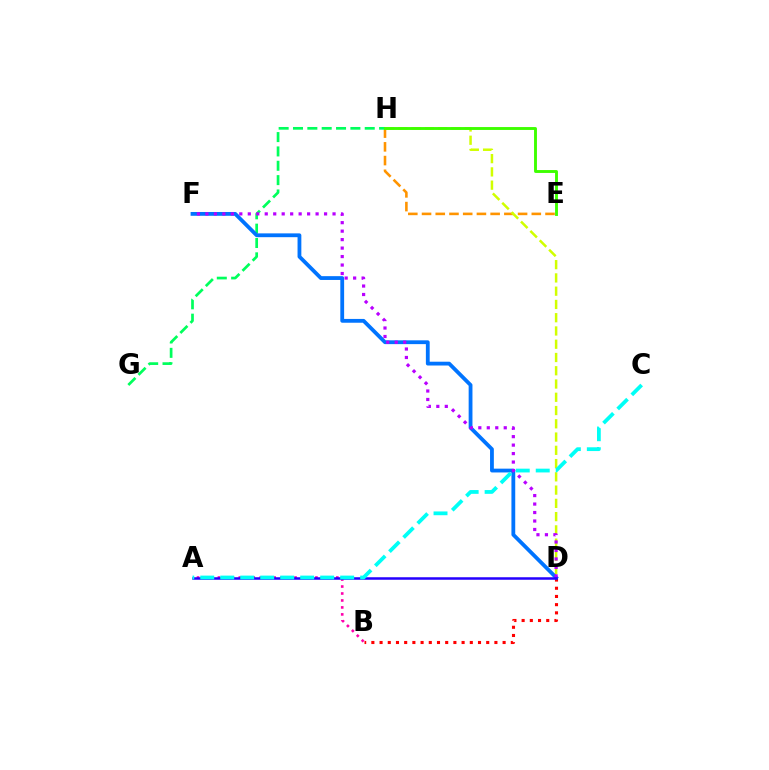{('E', 'H'): [{'color': '#ff9400', 'line_style': 'dashed', 'thickness': 1.86}, {'color': '#3dff00', 'line_style': 'solid', 'thickness': 2.08}], ('D', 'H'): [{'color': '#d1ff00', 'line_style': 'dashed', 'thickness': 1.8}], ('G', 'H'): [{'color': '#00ff5c', 'line_style': 'dashed', 'thickness': 1.95}], ('B', 'D'): [{'color': '#ff0000', 'line_style': 'dotted', 'thickness': 2.23}], ('D', 'F'): [{'color': '#0074ff', 'line_style': 'solid', 'thickness': 2.74}, {'color': '#b900ff', 'line_style': 'dotted', 'thickness': 2.3}], ('A', 'B'): [{'color': '#ff00ac', 'line_style': 'dotted', 'thickness': 1.89}], ('A', 'D'): [{'color': '#2500ff', 'line_style': 'solid', 'thickness': 1.81}], ('A', 'C'): [{'color': '#00fff6', 'line_style': 'dashed', 'thickness': 2.72}]}